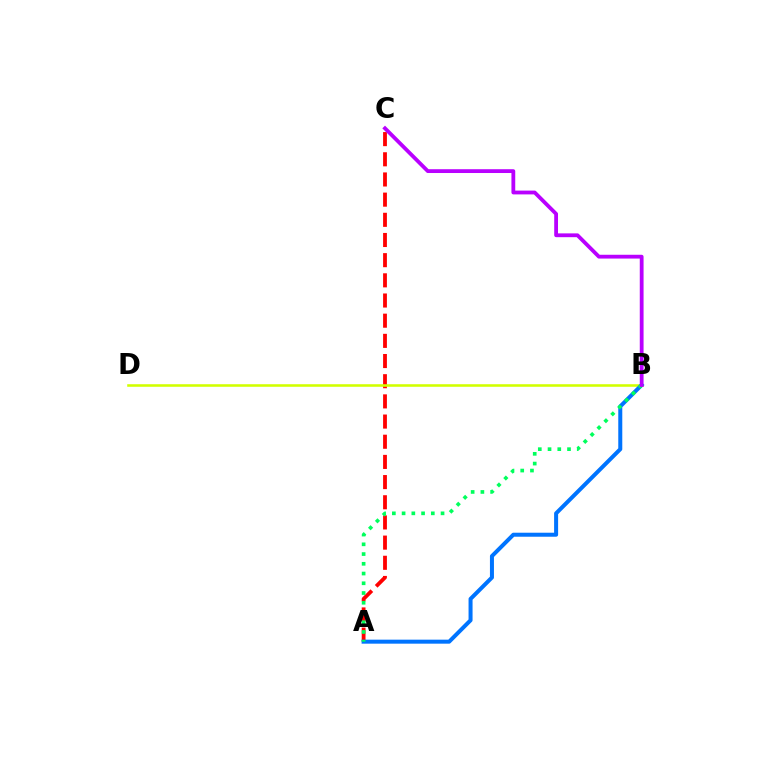{('A', 'C'): [{'color': '#ff0000', 'line_style': 'dashed', 'thickness': 2.74}], ('B', 'D'): [{'color': '#d1ff00', 'line_style': 'solid', 'thickness': 1.85}], ('A', 'B'): [{'color': '#0074ff', 'line_style': 'solid', 'thickness': 2.89}, {'color': '#00ff5c', 'line_style': 'dotted', 'thickness': 2.65}], ('B', 'C'): [{'color': '#b900ff', 'line_style': 'solid', 'thickness': 2.74}]}